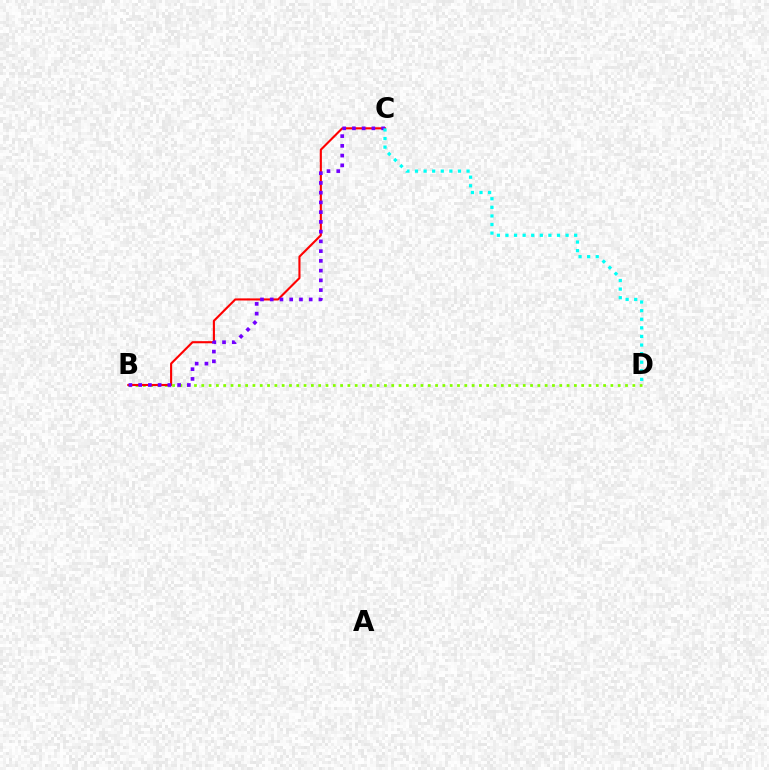{('B', 'D'): [{'color': '#84ff00', 'line_style': 'dotted', 'thickness': 1.98}], ('B', 'C'): [{'color': '#ff0000', 'line_style': 'solid', 'thickness': 1.52}, {'color': '#7200ff', 'line_style': 'dotted', 'thickness': 2.65}], ('C', 'D'): [{'color': '#00fff6', 'line_style': 'dotted', 'thickness': 2.33}]}